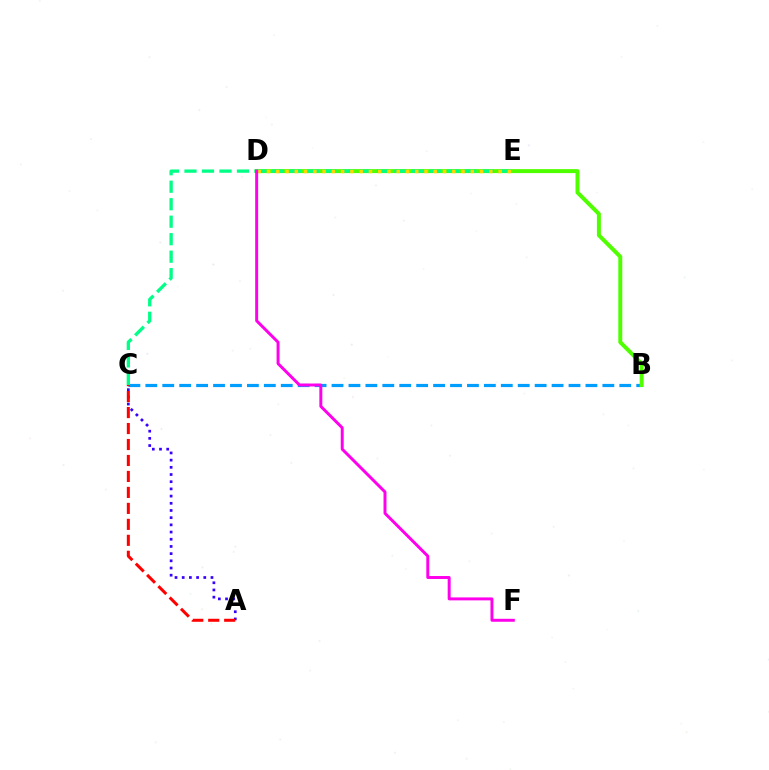{('A', 'C'): [{'color': '#3700ff', 'line_style': 'dotted', 'thickness': 1.95}, {'color': '#ff0000', 'line_style': 'dashed', 'thickness': 2.17}], ('B', 'C'): [{'color': '#009eff', 'line_style': 'dashed', 'thickness': 2.3}], ('B', 'D'): [{'color': '#4fff00', 'line_style': 'solid', 'thickness': 2.86}], ('C', 'E'): [{'color': '#00ff86', 'line_style': 'dashed', 'thickness': 2.38}], ('D', 'E'): [{'color': '#ffd500', 'line_style': 'dotted', 'thickness': 2.52}], ('D', 'F'): [{'color': '#ff00ed', 'line_style': 'solid', 'thickness': 2.13}]}